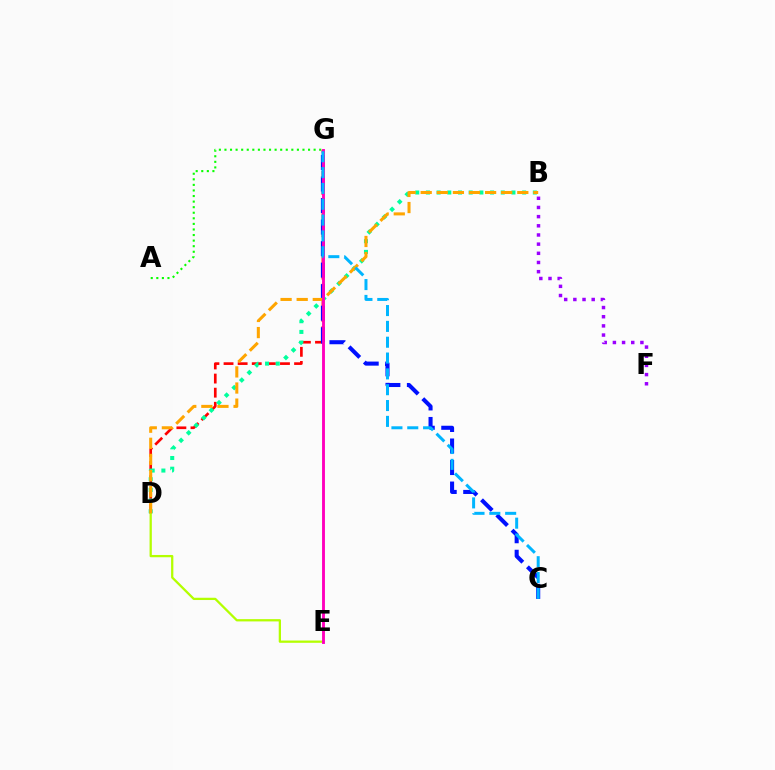{('D', 'G'): [{'color': '#ff0000', 'line_style': 'dashed', 'thickness': 1.92}], ('C', 'G'): [{'color': '#0010ff', 'line_style': 'dashed', 'thickness': 2.92}, {'color': '#00b5ff', 'line_style': 'dashed', 'thickness': 2.15}], ('B', 'D'): [{'color': '#00ff9d', 'line_style': 'dotted', 'thickness': 2.9}, {'color': '#ffa500', 'line_style': 'dashed', 'thickness': 2.19}], ('D', 'E'): [{'color': '#b3ff00', 'line_style': 'solid', 'thickness': 1.64}], ('A', 'G'): [{'color': '#08ff00', 'line_style': 'dotted', 'thickness': 1.51}], ('E', 'G'): [{'color': '#ff00bd', 'line_style': 'solid', 'thickness': 2.08}], ('B', 'F'): [{'color': '#9b00ff', 'line_style': 'dotted', 'thickness': 2.49}]}